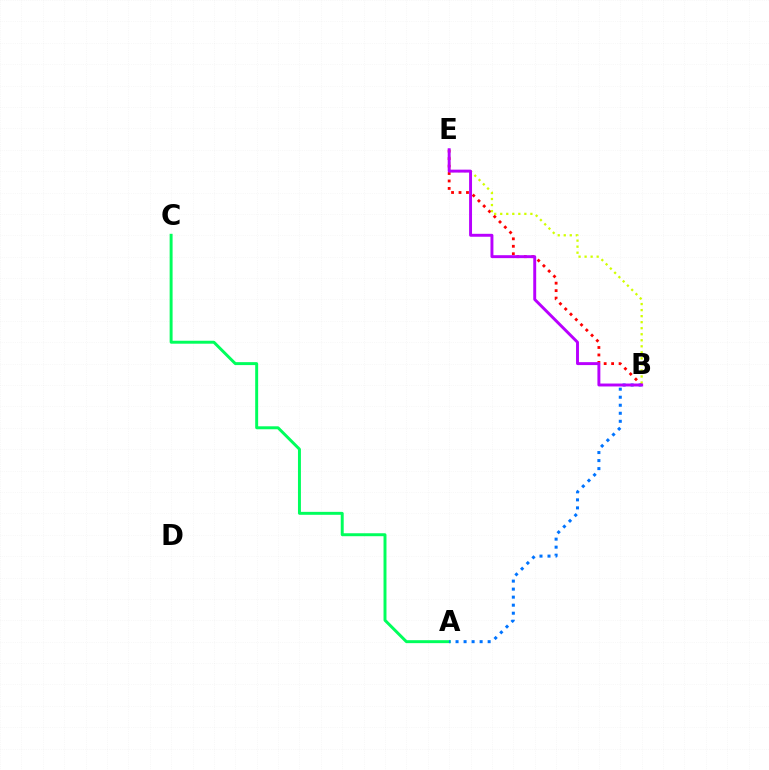{('B', 'E'): [{'color': '#ff0000', 'line_style': 'dotted', 'thickness': 2.03}, {'color': '#d1ff00', 'line_style': 'dotted', 'thickness': 1.64}, {'color': '#b900ff', 'line_style': 'solid', 'thickness': 2.11}], ('A', 'C'): [{'color': '#00ff5c', 'line_style': 'solid', 'thickness': 2.13}], ('A', 'B'): [{'color': '#0074ff', 'line_style': 'dotted', 'thickness': 2.18}]}